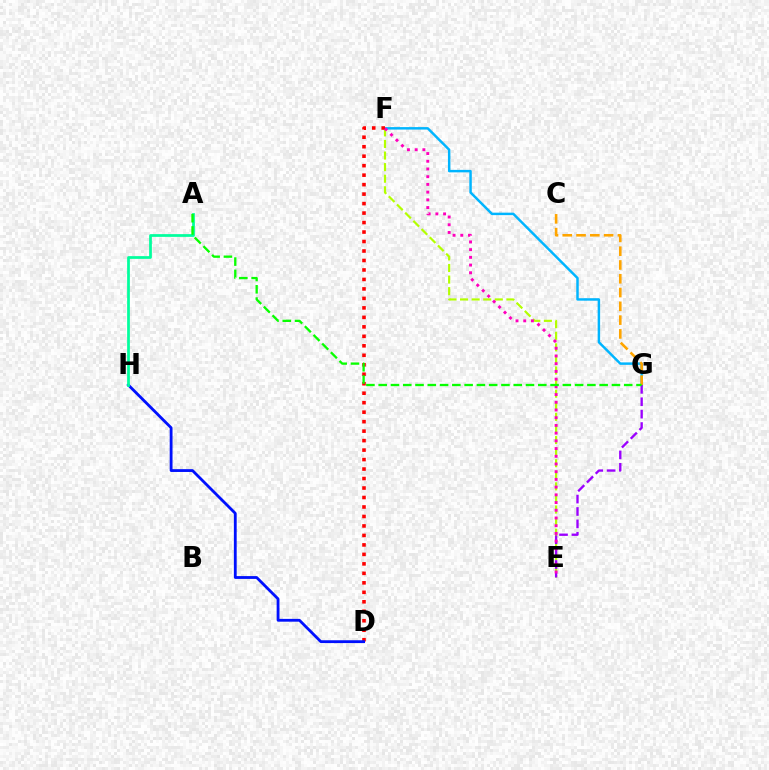{('E', 'F'): [{'color': '#b3ff00', 'line_style': 'dashed', 'thickness': 1.57}, {'color': '#ff00bd', 'line_style': 'dotted', 'thickness': 2.1}], ('F', 'G'): [{'color': '#00b5ff', 'line_style': 'solid', 'thickness': 1.78}], ('E', 'G'): [{'color': '#9b00ff', 'line_style': 'dashed', 'thickness': 1.69}], ('D', 'F'): [{'color': '#ff0000', 'line_style': 'dotted', 'thickness': 2.58}], ('D', 'H'): [{'color': '#0010ff', 'line_style': 'solid', 'thickness': 2.03}], ('A', 'H'): [{'color': '#00ff9d', 'line_style': 'solid', 'thickness': 1.97}], ('C', 'G'): [{'color': '#ffa500', 'line_style': 'dashed', 'thickness': 1.87}], ('A', 'G'): [{'color': '#08ff00', 'line_style': 'dashed', 'thickness': 1.67}]}